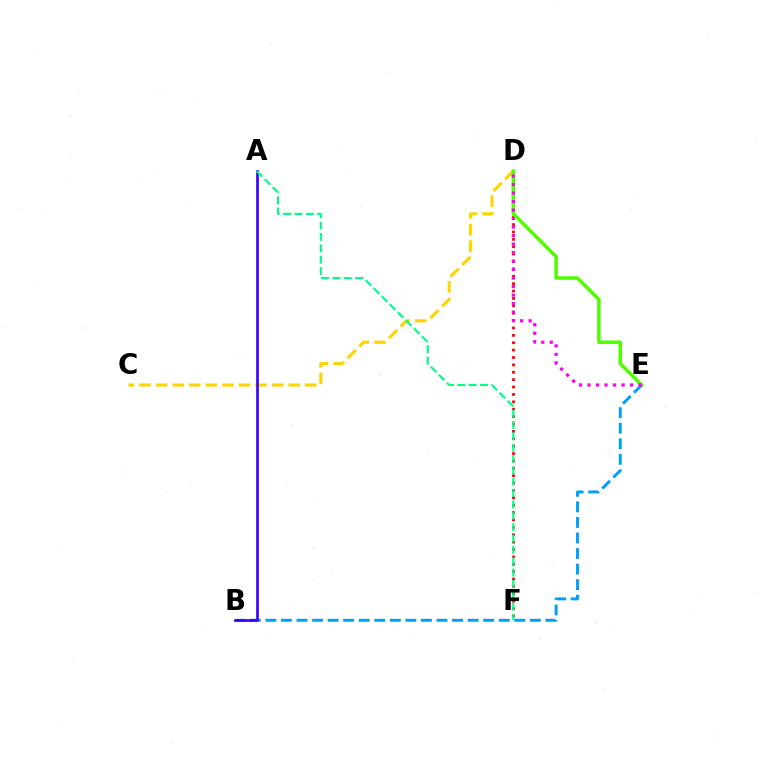{('D', 'F'): [{'color': '#ff0000', 'line_style': 'dotted', 'thickness': 2.01}], ('C', 'D'): [{'color': '#ffd500', 'line_style': 'dashed', 'thickness': 2.25}], ('D', 'E'): [{'color': '#4fff00', 'line_style': 'solid', 'thickness': 2.54}, {'color': '#ff00ed', 'line_style': 'dotted', 'thickness': 2.31}], ('B', 'E'): [{'color': '#009eff', 'line_style': 'dashed', 'thickness': 2.11}], ('A', 'B'): [{'color': '#3700ff', 'line_style': 'solid', 'thickness': 1.92}], ('A', 'F'): [{'color': '#00ff86', 'line_style': 'dashed', 'thickness': 1.54}]}